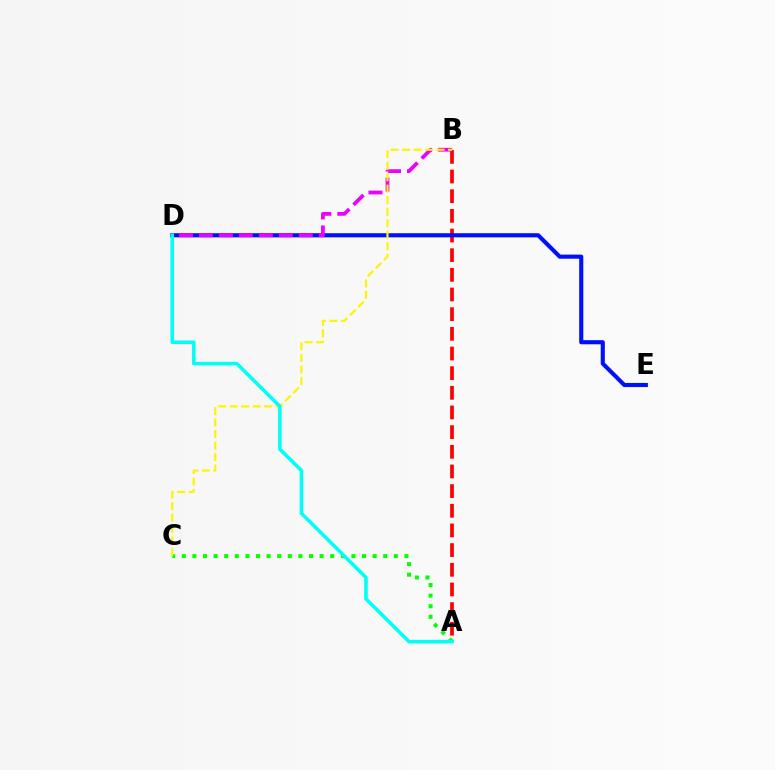{('A', 'C'): [{'color': '#08ff00', 'line_style': 'dotted', 'thickness': 2.88}], ('A', 'B'): [{'color': '#ff0000', 'line_style': 'dashed', 'thickness': 2.67}], ('D', 'E'): [{'color': '#0010ff', 'line_style': 'solid', 'thickness': 2.97}], ('B', 'D'): [{'color': '#ee00ff', 'line_style': 'dashed', 'thickness': 2.71}], ('B', 'C'): [{'color': '#fcf500', 'line_style': 'dashed', 'thickness': 1.56}], ('A', 'D'): [{'color': '#00fff6', 'line_style': 'solid', 'thickness': 2.55}]}